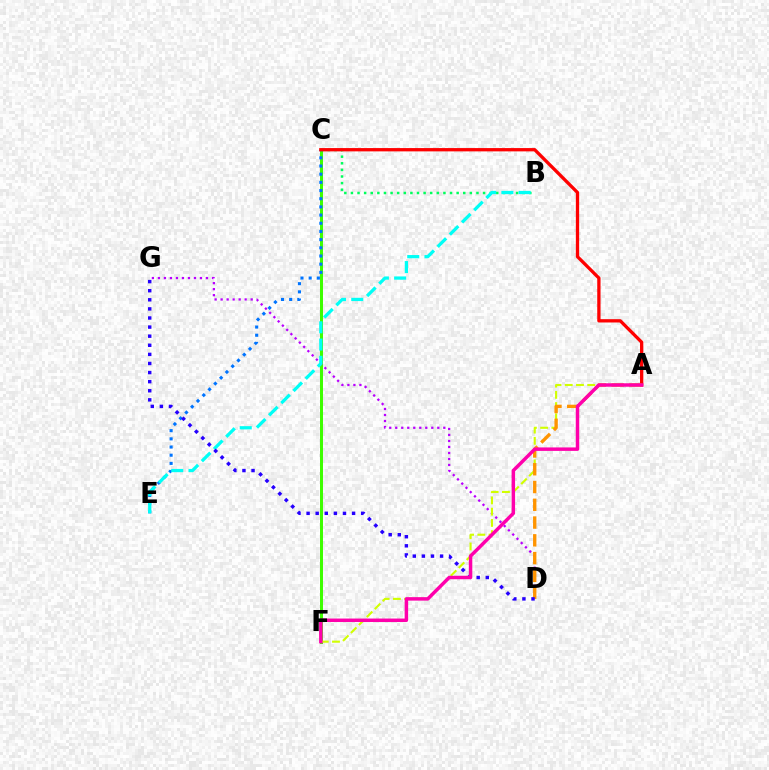{('C', 'F'): [{'color': '#3dff00', 'line_style': 'solid', 'thickness': 2.15}], ('D', 'G'): [{'color': '#b900ff', 'line_style': 'dotted', 'thickness': 1.63}, {'color': '#2500ff', 'line_style': 'dotted', 'thickness': 2.47}], ('B', 'C'): [{'color': '#00ff5c', 'line_style': 'dotted', 'thickness': 1.8}], ('C', 'E'): [{'color': '#0074ff', 'line_style': 'dotted', 'thickness': 2.22}], ('A', 'C'): [{'color': '#ff0000', 'line_style': 'solid', 'thickness': 2.37}], ('A', 'F'): [{'color': '#d1ff00', 'line_style': 'dashed', 'thickness': 1.53}, {'color': '#ff00ac', 'line_style': 'solid', 'thickness': 2.5}], ('B', 'E'): [{'color': '#00fff6', 'line_style': 'dashed', 'thickness': 2.34}], ('A', 'D'): [{'color': '#ff9400', 'line_style': 'dashed', 'thickness': 2.41}]}